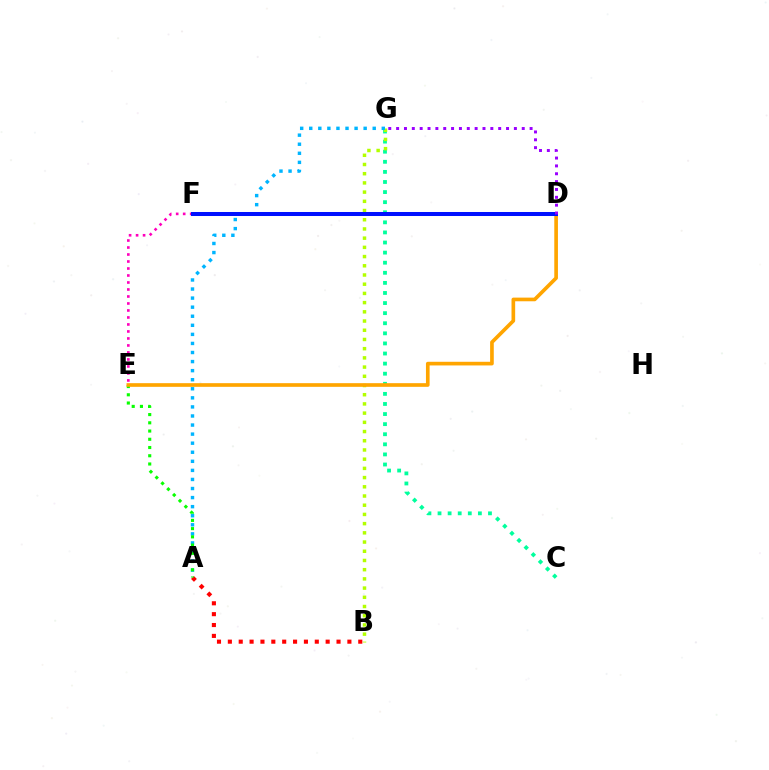{('C', 'G'): [{'color': '#00ff9d', 'line_style': 'dotted', 'thickness': 2.74}], ('B', 'G'): [{'color': '#b3ff00', 'line_style': 'dotted', 'thickness': 2.5}], ('A', 'G'): [{'color': '#00b5ff', 'line_style': 'dotted', 'thickness': 2.46}], ('A', 'B'): [{'color': '#ff0000', 'line_style': 'dotted', 'thickness': 2.95}], ('A', 'E'): [{'color': '#08ff00', 'line_style': 'dotted', 'thickness': 2.24}], ('D', 'E'): [{'color': '#ffa500', 'line_style': 'solid', 'thickness': 2.64}], ('E', 'F'): [{'color': '#ff00bd', 'line_style': 'dotted', 'thickness': 1.9}], ('D', 'F'): [{'color': '#0010ff', 'line_style': 'solid', 'thickness': 2.89}], ('D', 'G'): [{'color': '#9b00ff', 'line_style': 'dotted', 'thickness': 2.13}]}